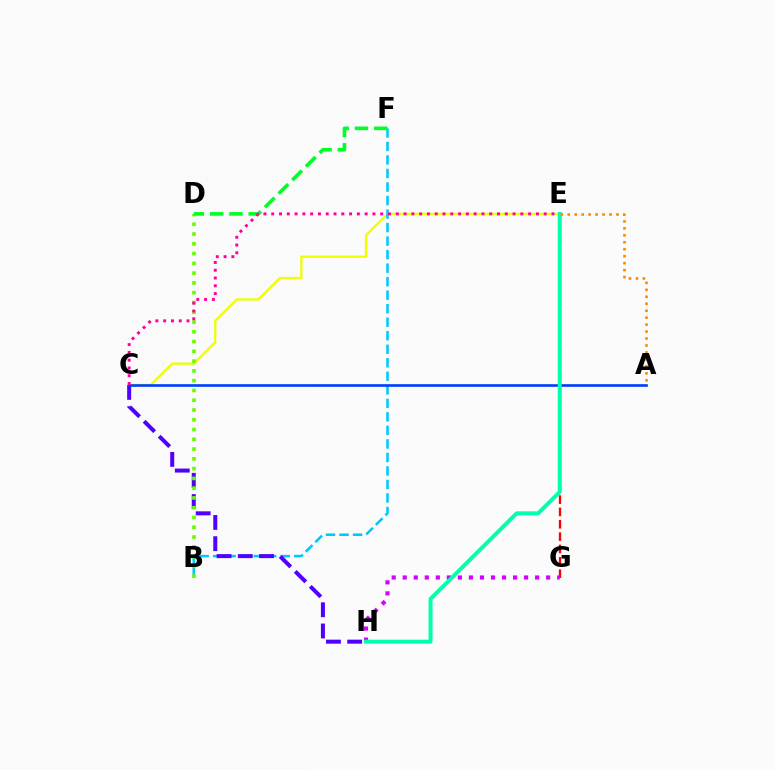{('C', 'E'): [{'color': '#eeff00', 'line_style': 'solid', 'thickness': 1.64}, {'color': '#ff00a0', 'line_style': 'dotted', 'thickness': 2.12}], ('E', 'G'): [{'color': '#ff0000', 'line_style': 'dashed', 'thickness': 1.68}], ('B', 'F'): [{'color': '#00c7ff', 'line_style': 'dashed', 'thickness': 1.84}], ('C', 'H'): [{'color': '#4f00ff', 'line_style': 'dashed', 'thickness': 2.88}], ('A', 'C'): [{'color': '#003fff', 'line_style': 'solid', 'thickness': 1.91}], ('G', 'H'): [{'color': '#d600ff', 'line_style': 'dotted', 'thickness': 3.0}], ('B', 'D'): [{'color': '#66ff00', 'line_style': 'dotted', 'thickness': 2.66}], ('D', 'F'): [{'color': '#00ff27', 'line_style': 'dashed', 'thickness': 2.62}], ('E', 'H'): [{'color': '#00ffaf', 'line_style': 'solid', 'thickness': 2.85}], ('A', 'E'): [{'color': '#ff8800', 'line_style': 'dotted', 'thickness': 1.89}]}